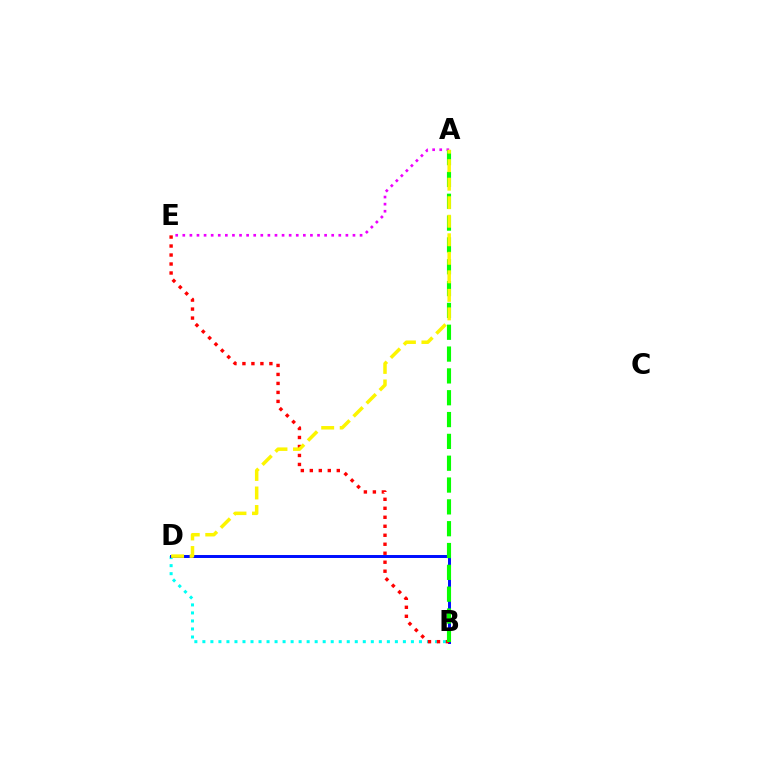{('B', 'D'): [{'color': '#00fff6', 'line_style': 'dotted', 'thickness': 2.18}, {'color': '#0010ff', 'line_style': 'solid', 'thickness': 2.14}], ('A', 'E'): [{'color': '#ee00ff', 'line_style': 'dotted', 'thickness': 1.93}], ('B', 'E'): [{'color': '#ff0000', 'line_style': 'dotted', 'thickness': 2.44}], ('A', 'B'): [{'color': '#08ff00', 'line_style': 'dashed', 'thickness': 2.97}], ('A', 'D'): [{'color': '#fcf500', 'line_style': 'dashed', 'thickness': 2.52}]}